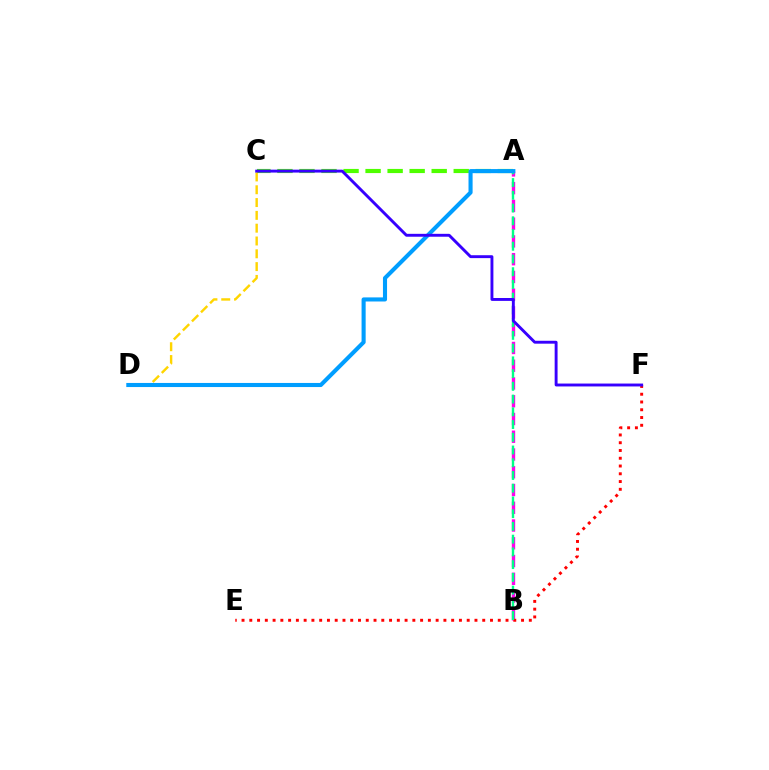{('A', 'B'): [{'color': '#ff00ed', 'line_style': 'dashed', 'thickness': 2.41}, {'color': '#00ff86', 'line_style': 'dashed', 'thickness': 1.73}], ('E', 'F'): [{'color': '#ff0000', 'line_style': 'dotted', 'thickness': 2.11}], ('A', 'C'): [{'color': '#4fff00', 'line_style': 'dashed', 'thickness': 2.99}], ('C', 'D'): [{'color': '#ffd500', 'line_style': 'dashed', 'thickness': 1.74}], ('A', 'D'): [{'color': '#009eff', 'line_style': 'solid', 'thickness': 2.95}], ('C', 'F'): [{'color': '#3700ff', 'line_style': 'solid', 'thickness': 2.09}]}